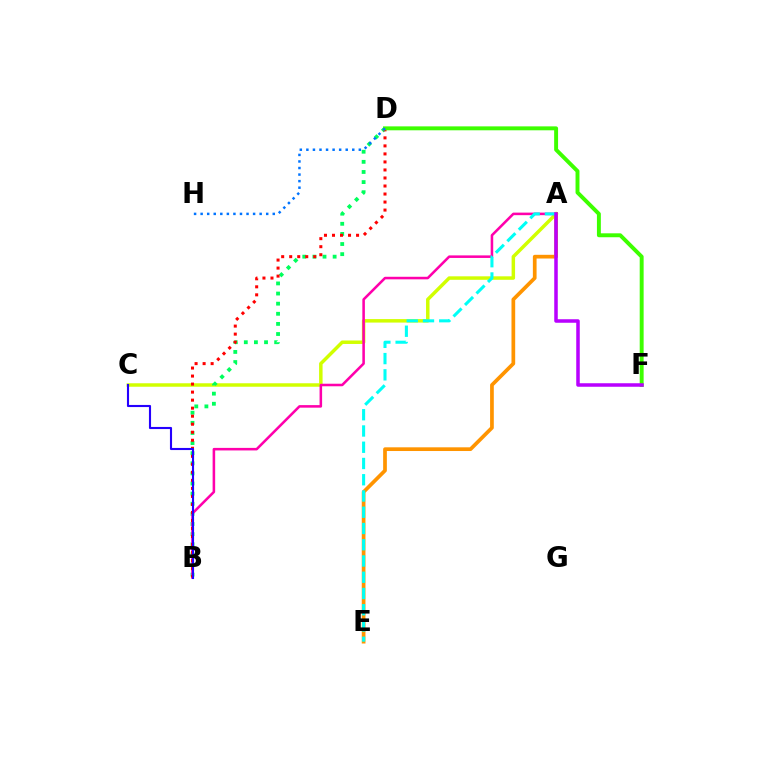{('A', 'C'): [{'color': '#d1ff00', 'line_style': 'solid', 'thickness': 2.5}], ('B', 'D'): [{'color': '#00ff5c', 'line_style': 'dotted', 'thickness': 2.75}, {'color': '#ff0000', 'line_style': 'dotted', 'thickness': 2.18}], ('A', 'B'): [{'color': '#ff00ac', 'line_style': 'solid', 'thickness': 1.84}], ('A', 'E'): [{'color': '#ff9400', 'line_style': 'solid', 'thickness': 2.67}, {'color': '#00fff6', 'line_style': 'dashed', 'thickness': 2.21}], ('B', 'C'): [{'color': '#2500ff', 'line_style': 'solid', 'thickness': 1.53}], ('D', 'F'): [{'color': '#3dff00', 'line_style': 'solid', 'thickness': 2.83}], ('A', 'F'): [{'color': '#b900ff', 'line_style': 'solid', 'thickness': 2.53}], ('D', 'H'): [{'color': '#0074ff', 'line_style': 'dotted', 'thickness': 1.78}]}